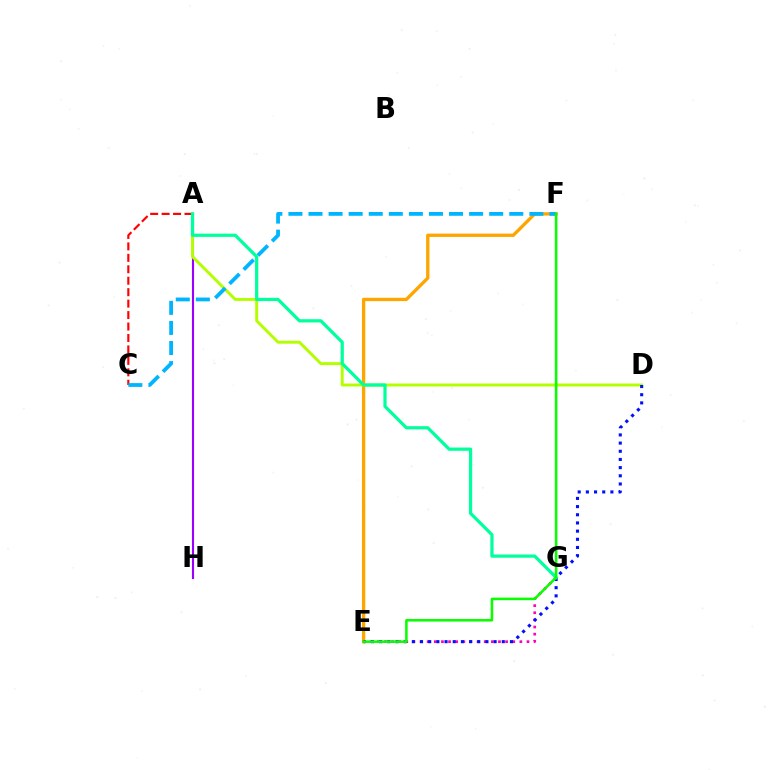{('E', 'F'): [{'color': '#ffa500', 'line_style': 'solid', 'thickness': 2.39}, {'color': '#08ff00', 'line_style': 'solid', 'thickness': 1.83}], ('E', 'G'): [{'color': '#ff00bd', 'line_style': 'dotted', 'thickness': 1.94}], ('A', 'H'): [{'color': '#9b00ff', 'line_style': 'solid', 'thickness': 1.51}], ('A', 'C'): [{'color': '#ff0000', 'line_style': 'dashed', 'thickness': 1.56}], ('A', 'D'): [{'color': '#b3ff00', 'line_style': 'solid', 'thickness': 2.12}], ('D', 'E'): [{'color': '#0010ff', 'line_style': 'dotted', 'thickness': 2.22}], ('A', 'G'): [{'color': '#00ff9d', 'line_style': 'solid', 'thickness': 2.32}], ('C', 'F'): [{'color': '#00b5ff', 'line_style': 'dashed', 'thickness': 2.73}]}